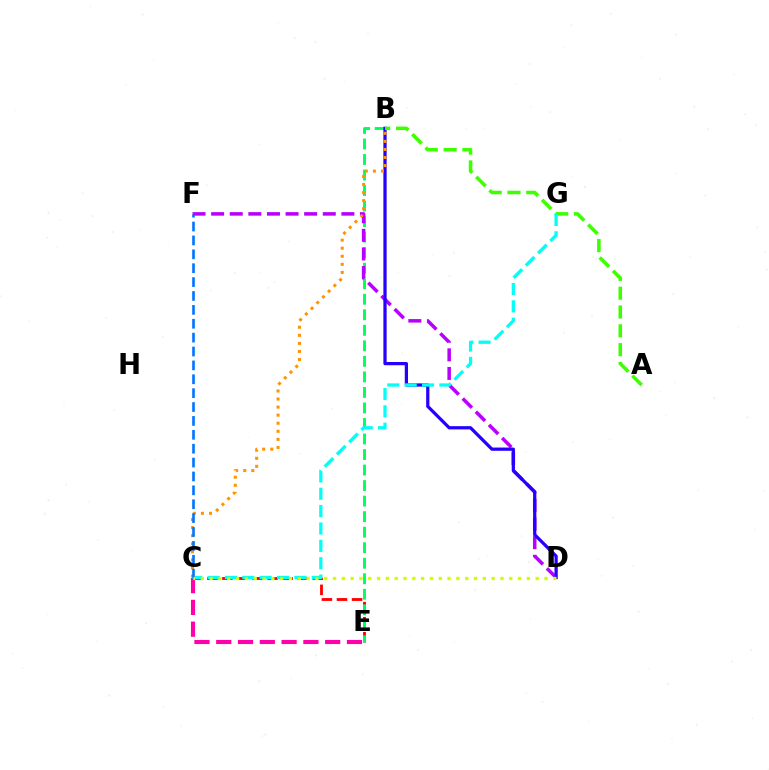{('C', 'E'): [{'color': '#ff0000', 'line_style': 'dashed', 'thickness': 2.05}, {'color': '#ff00ac', 'line_style': 'dashed', 'thickness': 2.96}], ('B', 'E'): [{'color': '#00ff5c', 'line_style': 'dashed', 'thickness': 2.11}], ('D', 'F'): [{'color': '#b900ff', 'line_style': 'dashed', 'thickness': 2.53}], ('B', 'D'): [{'color': '#2500ff', 'line_style': 'solid', 'thickness': 2.33}], ('A', 'B'): [{'color': '#3dff00', 'line_style': 'dashed', 'thickness': 2.56}], ('B', 'C'): [{'color': '#ff9400', 'line_style': 'dotted', 'thickness': 2.19}], ('C', 'G'): [{'color': '#00fff6', 'line_style': 'dashed', 'thickness': 2.36}], ('C', 'F'): [{'color': '#0074ff', 'line_style': 'dashed', 'thickness': 1.89}], ('C', 'D'): [{'color': '#d1ff00', 'line_style': 'dotted', 'thickness': 2.39}]}